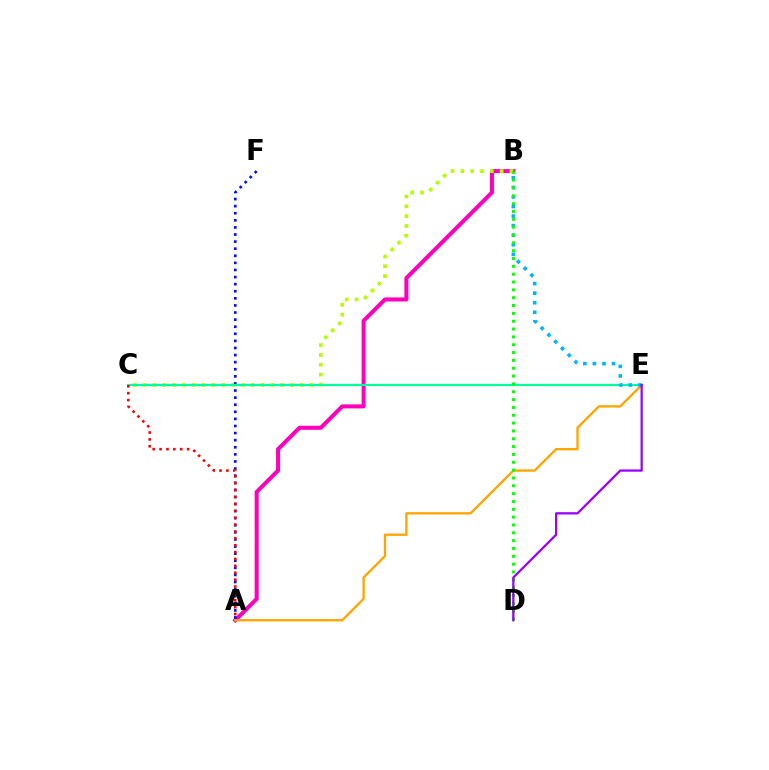{('A', 'B'): [{'color': '#ff00bd', 'line_style': 'solid', 'thickness': 2.9}], ('B', 'C'): [{'color': '#b3ff00', 'line_style': 'dotted', 'thickness': 2.67}], ('A', 'F'): [{'color': '#0010ff', 'line_style': 'dotted', 'thickness': 1.93}], ('C', 'E'): [{'color': '#00ff9d', 'line_style': 'solid', 'thickness': 1.59}], ('A', 'C'): [{'color': '#ff0000', 'line_style': 'dotted', 'thickness': 1.87}], ('A', 'E'): [{'color': '#ffa500', 'line_style': 'solid', 'thickness': 1.68}], ('B', 'E'): [{'color': '#00b5ff', 'line_style': 'dotted', 'thickness': 2.59}], ('B', 'D'): [{'color': '#08ff00', 'line_style': 'dotted', 'thickness': 2.13}], ('D', 'E'): [{'color': '#9b00ff', 'line_style': 'solid', 'thickness': 1.63}]}